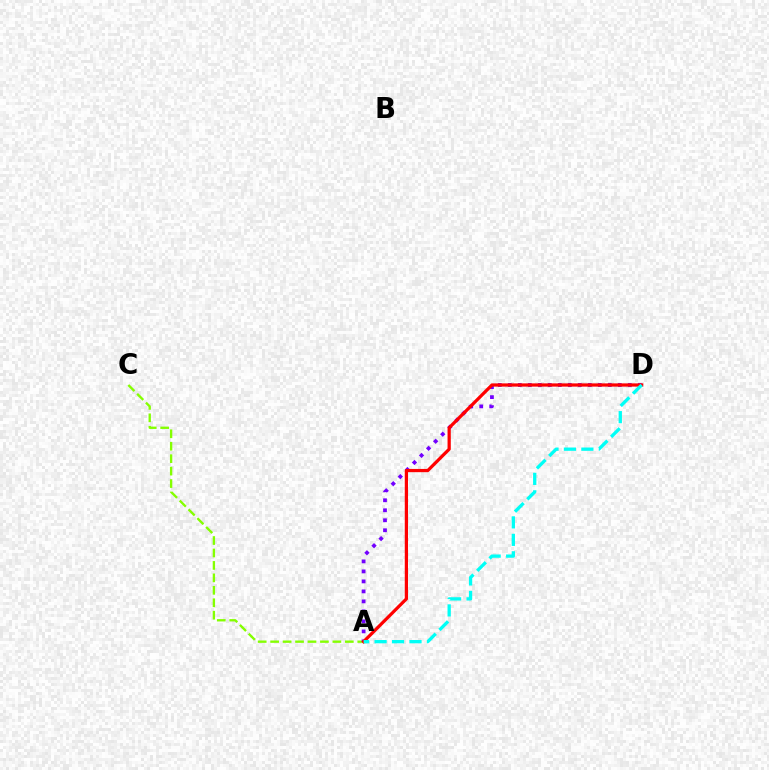{('A', 'C'): [{'color': '#84ff00', 'line_style': 'dashed', 'thickness': 1.69}], ('A', 'D'): [{'color': '#7200ff', 'line_style': 'dotted', 'thickness': 2.72}, {'color': '#ff0000', 'line_style': 'solid', 'thickness': 2.33}, {'color': '#00fff6', 'line_style': 'dashed', 'thickness': 2.37}]}